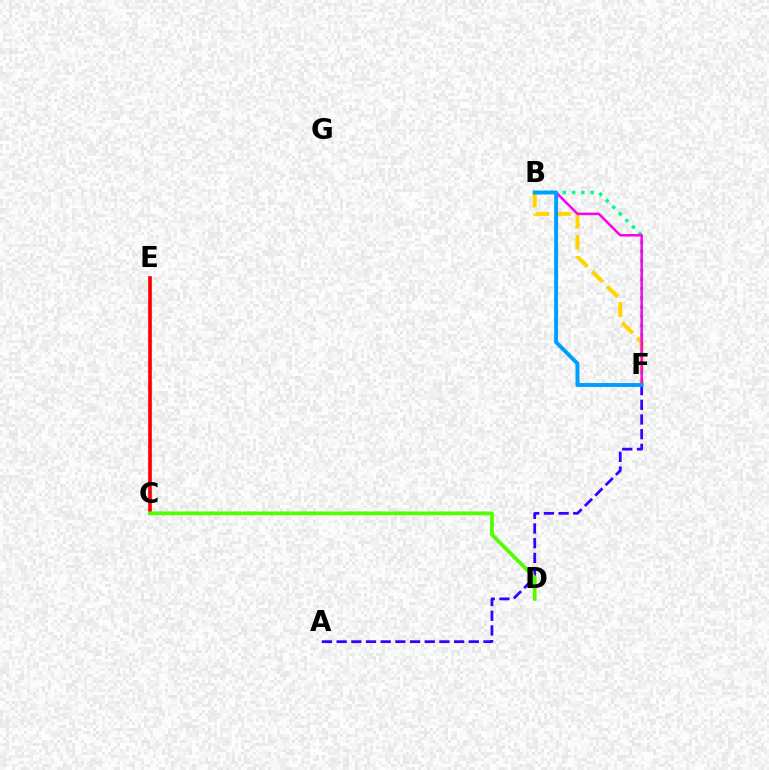{('C', 'E'): [{'color': '#ff0000', 'line_style': 'solid', 'thickness': 2.63}], ('B', 'F'): [{'color': '#00ff86', 'line_style': 'dotted', 'thickness': 2.52}, {'color': '#ffd500', 'line_style': 'dashed', 'thickness': 2.89}, {'color': '#ff00ed', 'line_style': 'solid', 'thickness': 1.81}, {'color': '#009eff', 'line_style': 'solid', 'thickness': 2.82}], ('A', 'F'): [{'color': '#3700ff', 'line_style': 'dashed', 'thickness': 1.99}], ('C', 'D'): [{'color': '#4fff00', 'line_style': 'solid', 'thickness': 2.69}]}